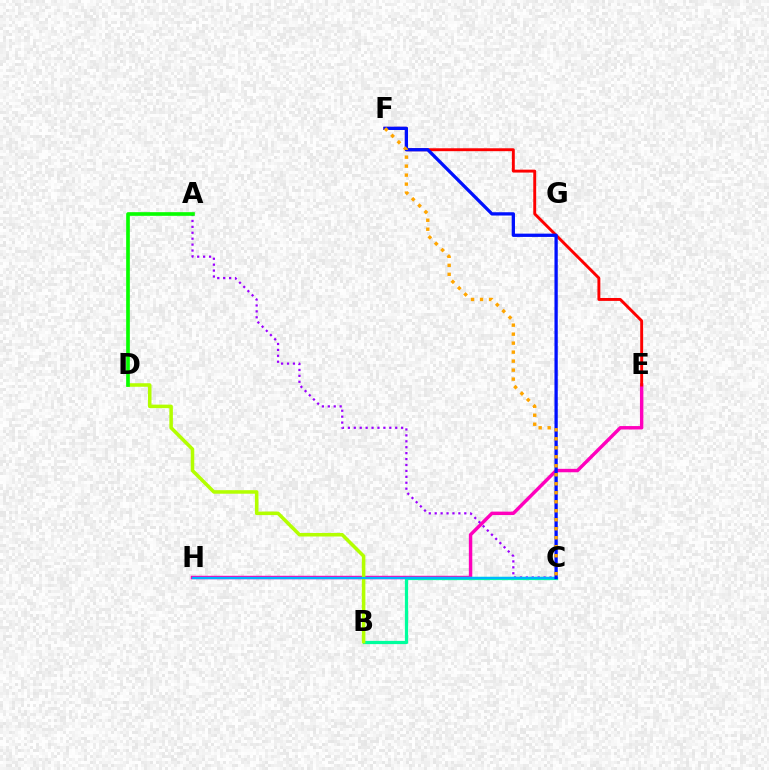{('E', 'H'): [{'color': '#ff00bd', 'line_style': 'solid', 'thickness': 2.47}], ('B', 'C'): [{'color': '#00ff9d', 'line_style': 'solid', 'thickness': 2.33}], ('E', 'F'): [{'color': '#ff0000', 'line_style': 'solid', 'thickness': 2.09}], ('B', 'D'): [{'color': '#b3ff00', 'line_style': 'solid', 'thickness': 2.54}], ('A', 'C'): [{'color': '#9b00ff', 'line_style': 'dotted', 'thickness': 1.61}], ('C', 'H'): [{'color': '#00b5ff', 'line_style': 'solid', 'thickness': 1.69}], ('C', 'F'): [{'color': '#0010ff', 'line_style': 'solid', 'thickness': 2.37}, {'color': '#ffa500', 'line_style': 'dotted', 'thickness': 2.44}], ('A', 'D'): [{'color': '#08ff00', 'line_style': 'solid', 'thickness': 2.63}]}